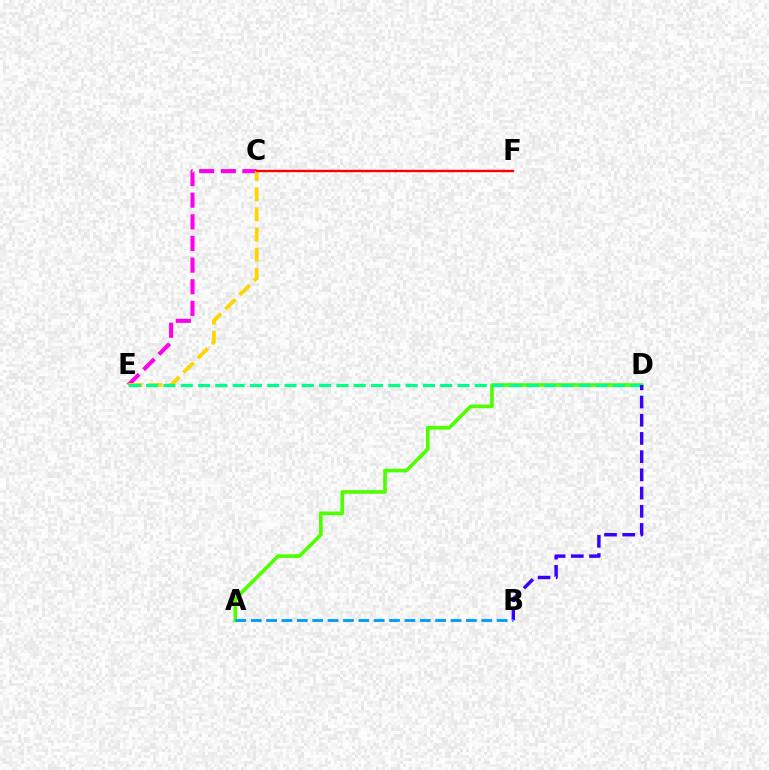{('C', 'E'): [{'color': '#ff00ed', 'line_style': 'dashed', 'thickness': 2.94}, {'color': '#ffd500', 'line_style': 'dashed', 'thickness': 2.74}], ('A', 'D'): [{'color': '#4fff00', 'line_style': 'solid', 'thickness': 2.62}], ('D', 'E'): [{'color': '#00ff86', 'line_style': 'dashed', 'thickness': 2.35}], ('B', 'D'): [{'color': '#3700ff', 'line_style': 'dashed', 'thickness': 2.47}], ('A', 'B'): [{'color': '#009eff', 'line_style': 'dashed', 'thickness': 2.09}], ('C', 'F'): [{'color': '#ff0000', 'line_style': 'solid', 'thickness': 1.71}]}